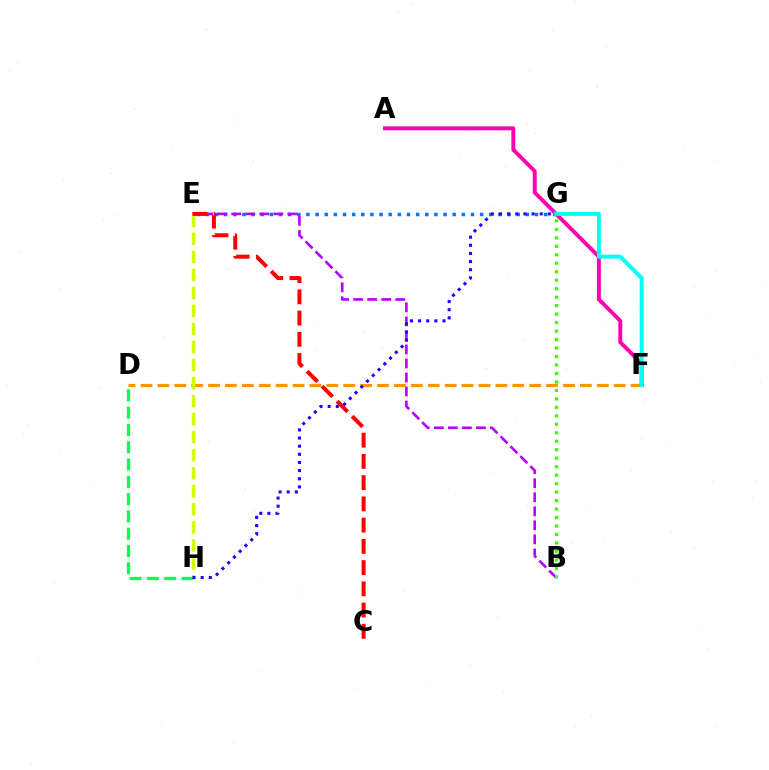{('A', 'F'): [{'color': '#ff00ac', 'line_style': 'solid', 'thickness': 2.82}], ('E', 'G'): [{'color': '#0074ff', 'line_style': 'dotted', 'thickness': 2.48}], ('B', 'E'): [{'color': '#b900ff', 'line_style': 'dashed', 'thickness': 1.91}], ('D', 'F'): [{'color': '#ff9400', 'line_style': 'dashed', 'thickness': 2.3}], ('E', 'H'): [{'color': '#d1ff00', 'line_style': 'dashed', 'thickness': 2.45}], ('F', 'G'): [{'color': '#00fff6', 'line_style': 'solid', 'thickness': 2.85}], ('B', 'G'): [{'color': '#3dff00', 'line_style': 'dotted', 'thickness': 2.3}], ('D', 'H'): [{'color': '#00ff5c', 'line_style': 'dashed', 'thickness': 2.35}], ('C', 'E'): [{'color': '#ff0000', 'line_style': 'dashed', 'thickness': 2.89}], ('G', 'H'): [{'color': '#2500ff', 'line_style': 'dotted', 'thickness': 2.21}]}